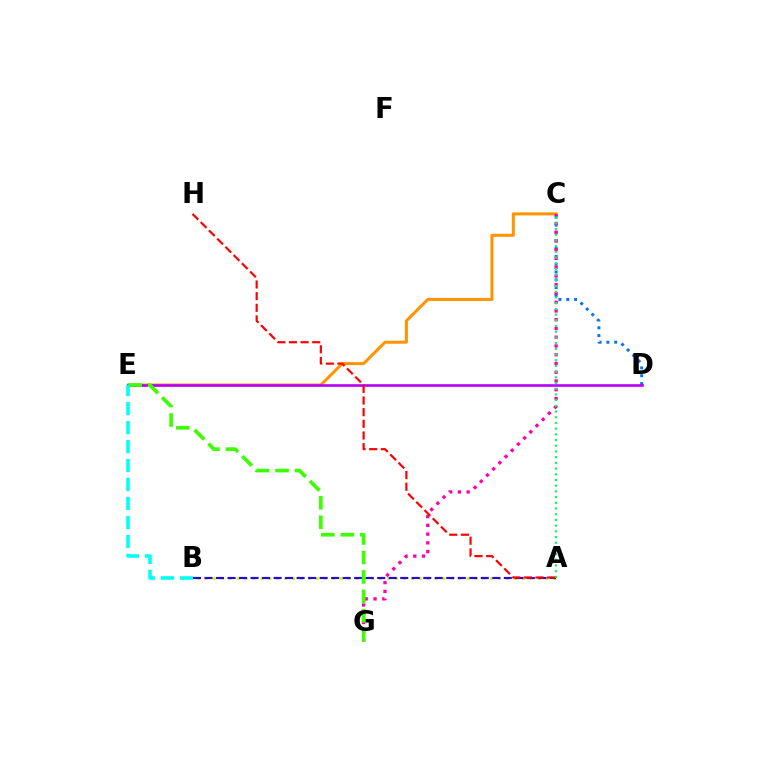{('C', 'D'): [{'color': '#0074ff', 'line_style': 'dotted', 'thickness': 2.12}], ('C', 'E'): [{'color': '#ff9400', 'line_style': 'solid', 'thickness': 2.18}], ('A', 'B'): [{'color': '#d1ff00', 'line_style': 'dotted', 'thickness': 2.15}, {'color': '#2500ff', 'line_style': 'dashed', 'thickness': 1.56}], ('C', 'G'): [{'color': '#ff00ac', 'line_style': 'dotted', 'thickness': 2.38}], ('D', 'E'): [{'color': '#b900ff', 'line_style': 'solid', 'thickness': 1.91}], ('A', 'C'): [{'color': '#00ff5c', 'line_style': 'dotted', 'thickness': 1.55}], ('A', 'H'): [{'color': '#ff0000', 'line_style': 'dashed', 'thickness': 1.58}], ('E', 'G'): [{'color': '#3dff00', 'line_style': 'dashed', 'thickness': 2.65}], ('B', 'E'): [{'color': '#00fff6', 'line_style': 'dashed', 'thickness': 2.58}]}